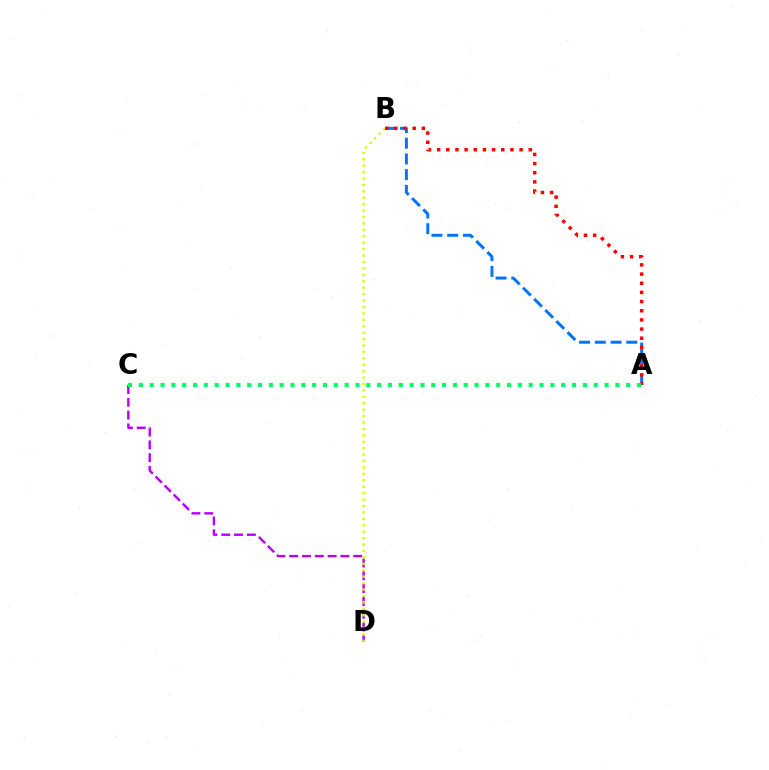{('C', 'D'): [{'color': '#b900ff', 'line_style': 'dashed', 'thickness': 1.74}], ('A', 'B'): [{'color': '#0074ff', 'line_style': 'dashed', 'thickness': 2.14}, {'color': '#ff0000', 'line_style': 'dotted', 'thickness': 2.49}], ('B', 'D'): [{'color': '#d1ff00', 'line_style': 'dotted', 'thickness': 1.74}], ('A', 'C'): [{'color': '#00ff5c', 'line_style': 'dotted', 'thickness': 2.94}]}